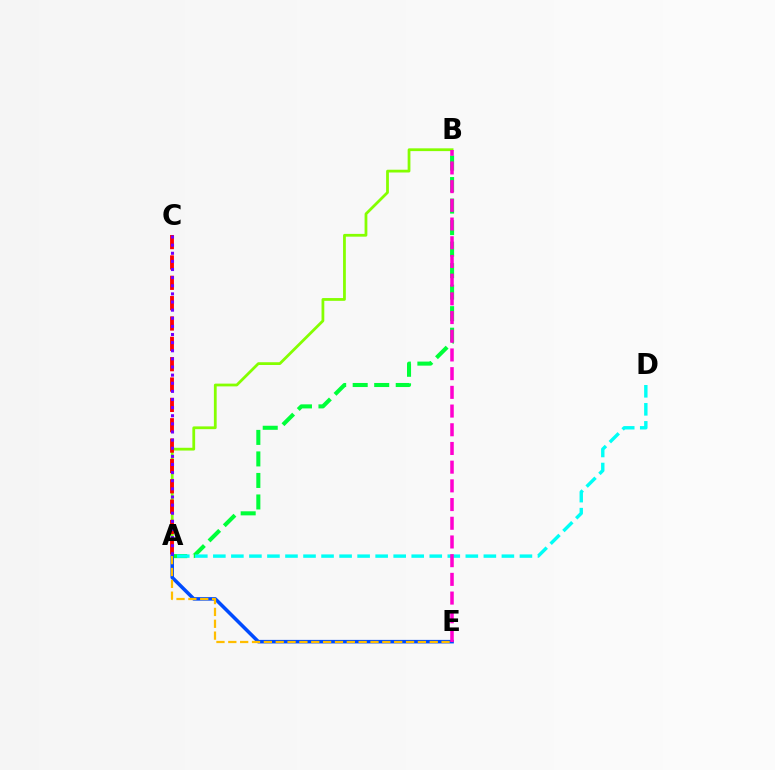{('A', 'B'): [{'color': '#00ff39', 'line_style': 'dashed', 'thickness': 2.92}, {'color': '#84ff00', 'line_style': 'solid', 'thickness': 2.0}], ('A', 'E'): [{'color': '#004bff', 'line_style': 'solid', 'thickness': 2.55}, {'color': '#ffbd00', 'line_style': 'dashed', 'thickness': 1.61}], ('A', 'D'): [{'color': '#00fff6', 'line_style': 'dashed', 'thickness': 2.45}], ('B', 'E'): [{'color': '#ff00cf', 'line_style': 'dashed', 'thickness': 2.54}], ('A', 'C'): [{'color': '#ff0000', 'line_style': 'dashed', 'thickness': 2.76}, {'color': '#7200ff', 'line_style': 'dotted', 'thickness': 2.21}]}